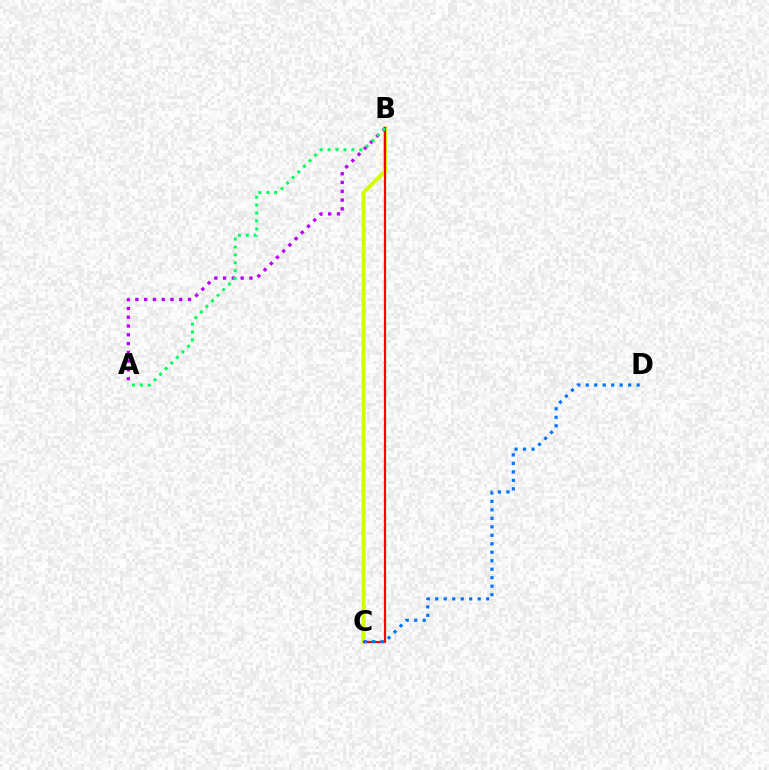{('B', 'C'): [{'color': '#d1ff00', 'line_style': 'solid', 'thickness': 2.84}, {'color': '#ff0000', 'line_style': 'solid', 'thickness': 1.58}], ('A', 'B'): [{'color': '#b900ff', 'line_style': 'dotted', 'thickness': 2.39}, {'color': '#00ff5c', 'line_style': 'dotted', 'thickness': 2.15}], ('C', 'D'): [{'color': '#0074ff', 'line_style': 'dotted', 'thickness': 2.3}]}